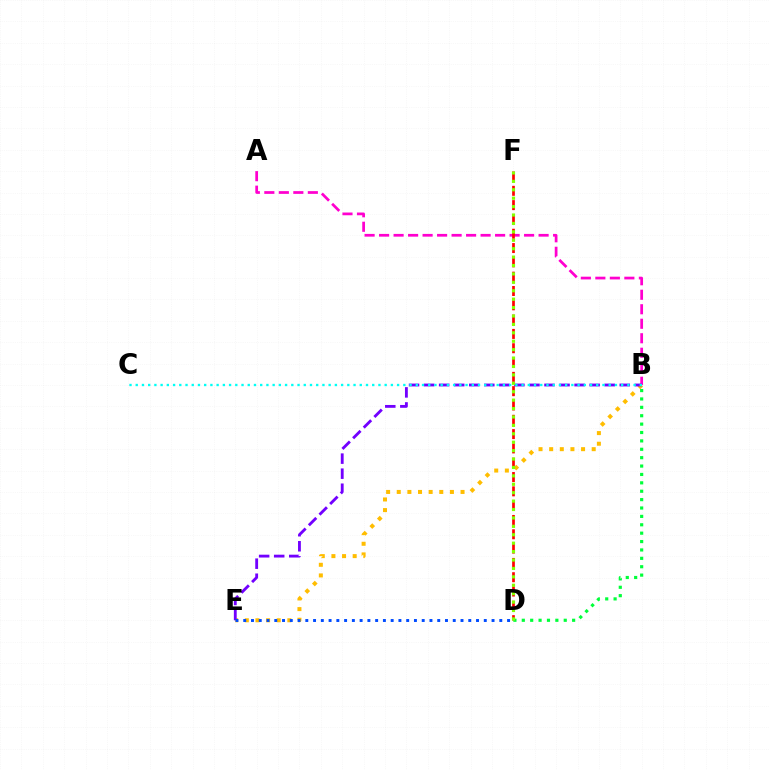{('B', 'E'): [{'color': '#ffbd00', 'line_style': 'dotted', 'thickness': 2.89}, {'color': '#7200ff', 'line_style': 'dashed', 'thickness': 2.04}], ('A', 'B'): [{'color': '#ff00cf', 'line_style': 'dashed', 'thickness': 1.97}], ('D', 'E'): [{'color': '#004bff', 'line_style': 'dotted', 'thickness': 2.11}], ('D', 'F'): [{'color': '#ff0000', 'line_style': 'dashed', 'thickness': 1.94}, {'color': '#84ff00', 'line_style': 'dotted', 'thickness': 2.29}], ('B', 'D'): [{'color': '#00ff39', 'line_style': 'dotted', 'thickness': 2.28}], ('B', 'C'): [{'color': '#00fff6', 'line_style': 'dotted', 'thickness': 1.69}]}